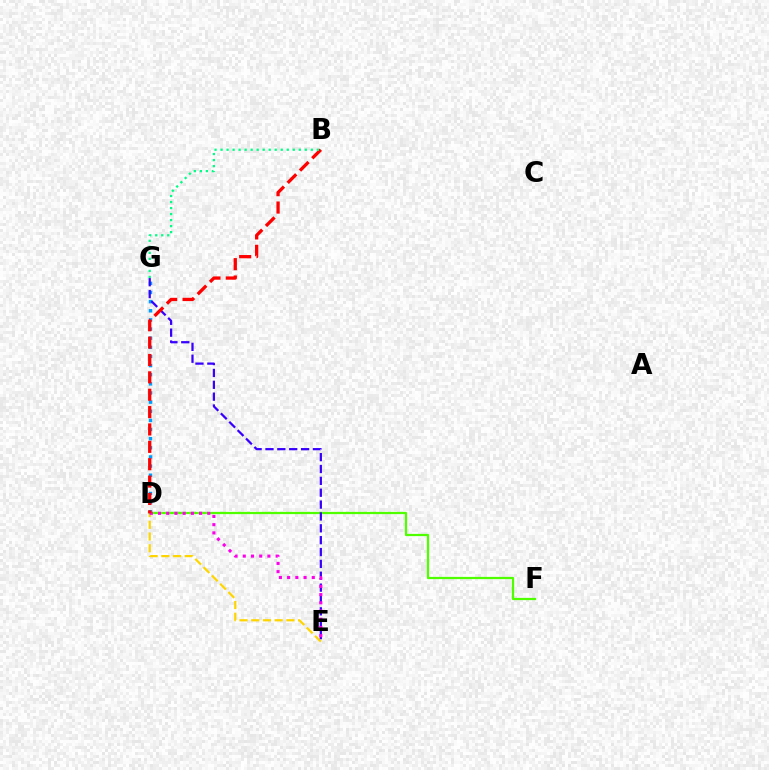{('D', 'G'): [{'color': '#009eff', 'line_style': 'dotted', 'thickness': 2.48}], ('D', 'E'): [{'color': '#ffd500', 'line_style': 'dashed', 'thickness': 1.59}, {'color': '#ff00ed', 'line_style': 'dotted', 'thickness': 2.23}], ('D', 'F'): [{'color': '#4fff00', 'line_style': 'solid', 'thickness': 1.61}], ('E', 'G'): [{'color': '#3700ff', 'line_style': 'dashed', 'thickness': 1.61}], ('B', 'D'): [{'color': '#ff0000', 'line_style': 'dashed', 'thickness': 2.36}], ('B', 'G'): [{'color': '#00ff86', 'line_style': 'dotted', 'thickness': 1.63}]}